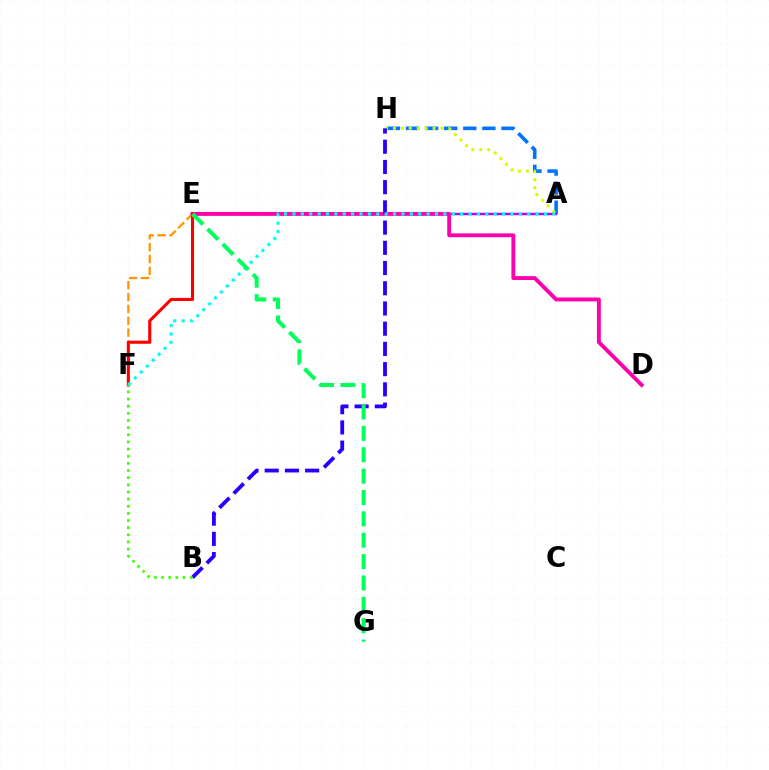{('A', 'H'): [{'color': '#0074ff', 'line_style': 'dashed', 'thickness': 2.59}, {'color': '#d1ff00', 'line_style': 'dotted', 'thickness': 2.16}], ('A', 'E'): [{'color': '#b900ff', 'line_style': 'solid', 'thickness': 1.77}], ('E', 'F'): [{'color': '#ff9400', 'line_style': 'dashed', 'thickness': 1.61}, {'color': '#ff0000', 'line_style': 'solid', 'thickness': 2.22}], ('D', 'E'): [{'color': '#ff00ac', 'line_style': 'solid', 'thickness': 2.79}], ('B', 'H'): [{'color': '#2500ff', 'line_style': 'dashed', 'thickness': 2.75}], ('A', 'F'): [{'color': '#00fff6', 'line_style': 'dotted', 'thickness': 2.28}], ('E', 'G'): [{'color': '#00ff5c', 'line_style': 'dashed', 'thickness': 2.9}], ('B', 'F'): [{'color': '#3dff00', 'line_style': 'dotted', 'thickness': 1.94}]}